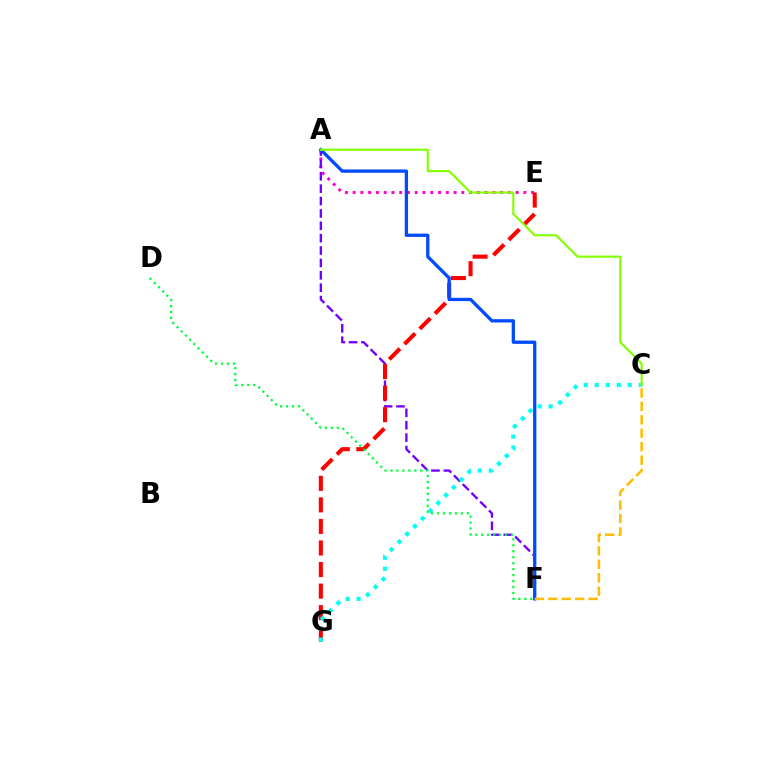{('A', 'E'): [{'color': '#ff00cf', 'line_style': 'dotted', 'thickness': 2.11}], ('A', 'F'): [{'color': '#7200ff', 'line_style': 'dashed', 'thickness': 1.68}, {'color': '#004bff', 'line_style': 'solid', 'thickness': 2.37}], ('E', 'G'): [{'color': '#ff0000', 'line_style': 'dashed', 'thickness': 2.93}], ('C', 'F'): [{'color': '#ffbd00', 'line_style': 'dashed', 'thickness': 1.83}], ('C', 'G'): [{'color': '#00fff6', 'line_style': 'dotted', 'thickness': 2.99}], ('A', 'C'): [{'color': '#84ff00', 'line_style': 'solid', 'thickness': 1.55}], ('D', 'F'): [{'color': '#00ff39', 'line_style': 'dotted', 'thickness': 1.62}]}